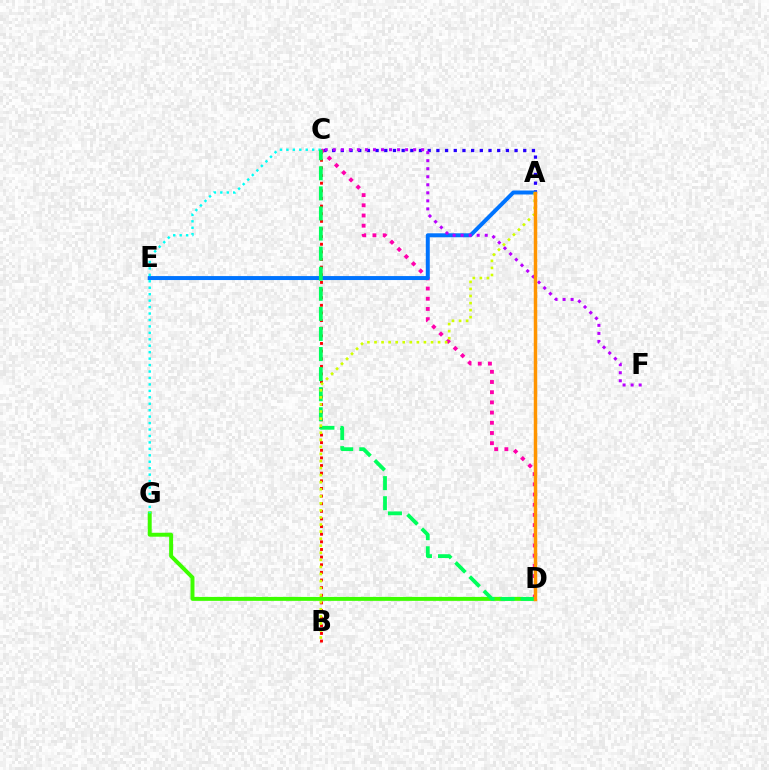{('A', 'C'): [{'color': '#2500ff', 'line_style': 'dotted', 'thickness': 2.36}], ('B', 'C'): [{'color': '#ff0000', 'line_style': 'dotted', 'thickness': 2.07}], ('C', 'D'): [{'color': '#ff00ac', 'line_style': 'dotted', 'thickness': 2.77}, {'color': '#00ff5c', 'line_style': 'dashed', 'thickness': 2.73}], ('A', 'E'): [{'color': '#0074ff', 'line_style': 'solid', 'thickness': 2.86}], ('C', 'F'): [{'color': '#b900ff', 'line_style': 'dotted', 'thickness': 2.18}], ('D', 'G'): [{'color': '#3dff00', 'line_style': 'solid', 'thickness': 2.84}], ('C', 'G'): [{'color': '#00fff6', 'line_style': 'dotted', 'thickness': 1.75}], ('A', 'B'): [{'color': '#d1ff00', 'line_style': 'dotted', 'thickness': 1.92}], ('A', 'D'): [{'color': '#ff9400', 'line_style': 'solid', 'thickness': 2.5}]}